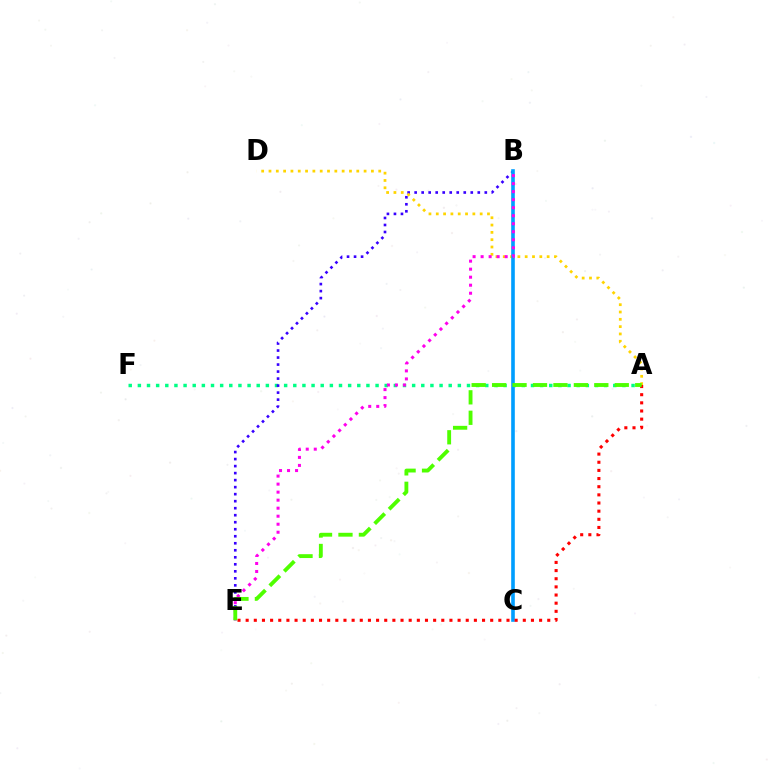{('A', 'F'): [{'color': '#00ff86', 'line_style': 'dotted', 'thickness': 2.48}], ('B', 'E'): [{'color': '#3700ff', 'line_style': 'dotted', 'thickness': 1.91}, {'color': '#ff00ed', 'line_style': 'dotted', 'thickness': 2.18}], ('A', 'D'): [{'color': '#ffd500', 'line_style': 'dotted', 'thickness': 1.99}], ('B', 'C'): [{'color': '#009eff', 'line_style': 'solid', 'thickness': 2.61}], ('A', 'E'): [{'color': '#ff0000', 'line_style': 'dotted', 'thickness': 2.21}, {'color': '#4fff00', 'line_style': 'dashed', 'thickness': 2.78}]}